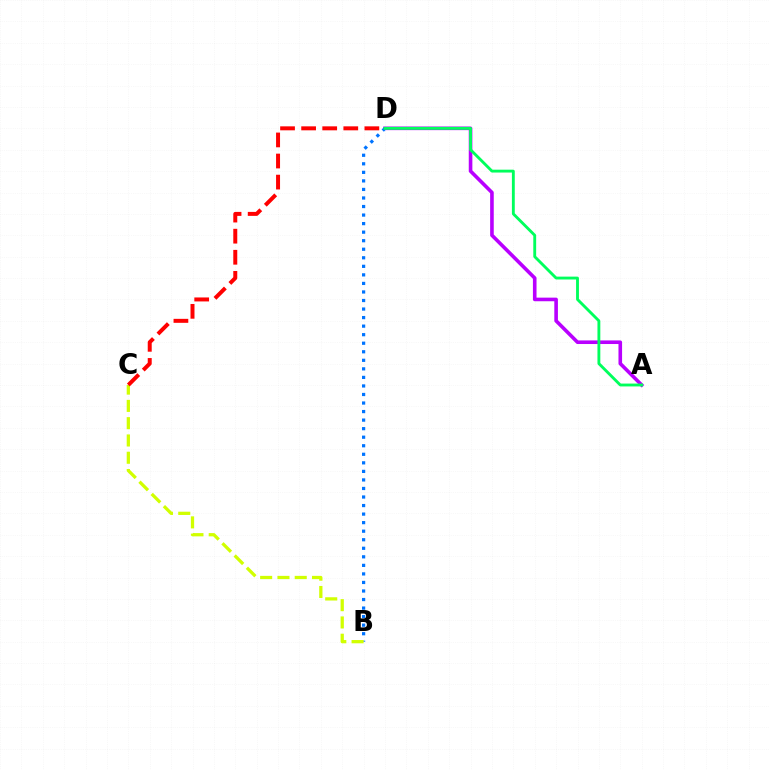{('A', 'D'): [{'color': '#b900ff', 'line_style': 'solid', 'thickness': 2.6}, {'color': '#00ff5c', 'line_style': 'solid', 'thickness': 2.06}], ('B', 'D'): [{'color': '#0074ff', 'line_style': 'dotted', 'thickness': 2.32}], ('B', 'C'): [{'color': '#d1ff00', 'line_style': 'dashed', 'thickness': 2.35}], ('C', 'D'): [{'color': '#ff0000', 'line_style': 'dashed', 'thickness': 2.86}]}